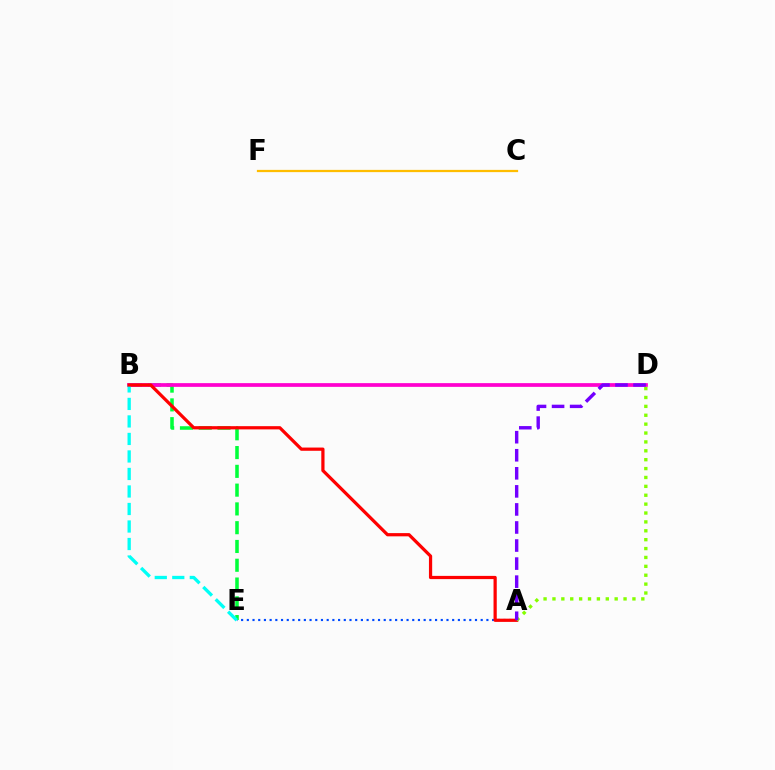{('A', 'E'): [{'color': '#004bff', 'line_style': 'dotted', 'thickness': 1.55}], ('B', 'E'): [{'color': '#00ff39', 'line_style': 'dashed', 'thickness': 2.55}, {'color': '#00fff6', 'line_style': 'dashed', 'thickness': 2.38}], ('B', 'D'): [{'color': '#ff00cf', 'line_style': 'solid', 'thickness': 2.68}], ('A', 'B'): [{'color': '#ff0000', 'line_style': 'solid', 'thickness': 2.32}], ('A', 'D'): [{'color': '#84ff00', 'line_style': 'dotted', 'thickness': 2.41}, {'color': '#7200ff', 'line_style': 'dashed', 'thickness': 2.45}], ('C', 'F'): [{'color': '#ffbd00', 'line_style': 'solid', 'thickness': 1.62}]}